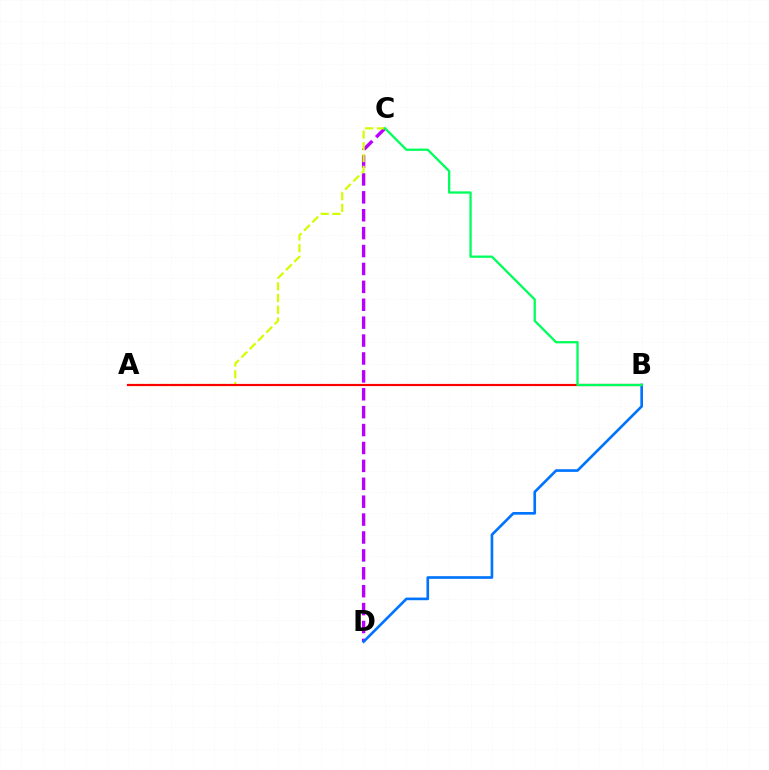{('C', 'D'): [{'color': '#b900ff', 'line_style': 'dashed', 'thickness': 2.43}], ('A', 'C'): [{'color': '#d1ff00', 'line_style': 'dashed', 'thickness': 1.6}], ('A', 'B'): [{'color': '#ff0000', 'line_style': 'solid', 'thickness': 1.56}], ('B', 'D'): [{'color': '#0074ff', 'line_style': 'solid', 'thickness': 1.91}], ('B', 'C'): [{'color': '#00ff5c', 'line_style': 'solid', 'thickness': 1.66}]}